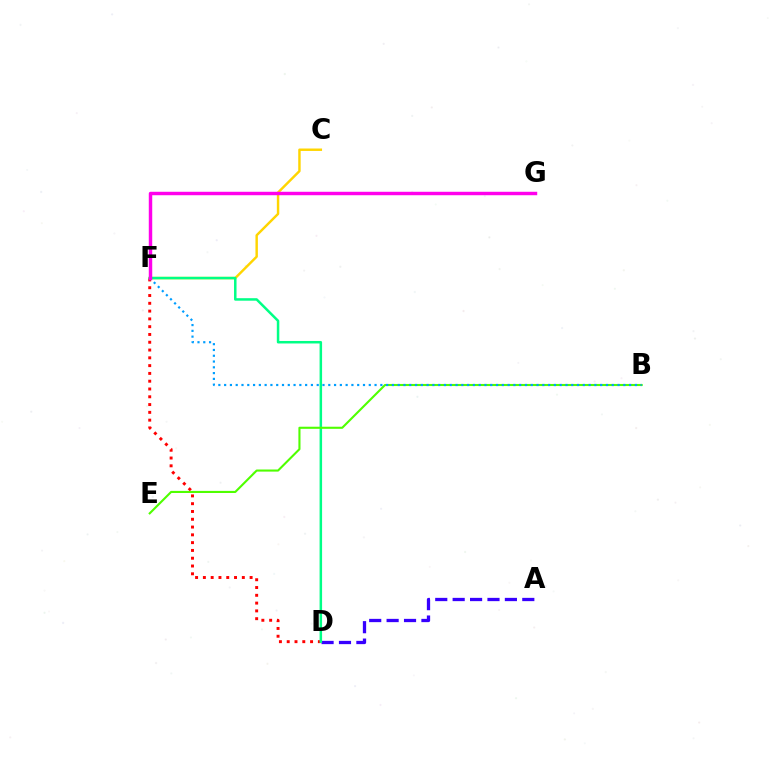{('A', 'D'): [{'color': '#3700ff', 'line_style': 'dashed', 'thickness': 2.37}], ('C', 'F'): [{'color': '#ffd500', 'line_style': 'solid', 'thickness': 1.75}], ('D', 'F'): [{'color': '#ff0000', 'line_style': 'dotted', 'thickness': 2.12}, {'color': '#00ff86', 'line_style': 'solid', 'thickness': 1.8}], ('B', 'E'): [{'color': '#4fff00', 'line_style': 'solid', 'thickness': 1.51}], ('B', 'F'): [{'color': '#009eff', 'line_style': 'dotted', 'thickness': 1.57}], ('F', 'G'): [{'color': '#ff00ed', 'line_style': 'solid', 'thickness': 2.48}]}